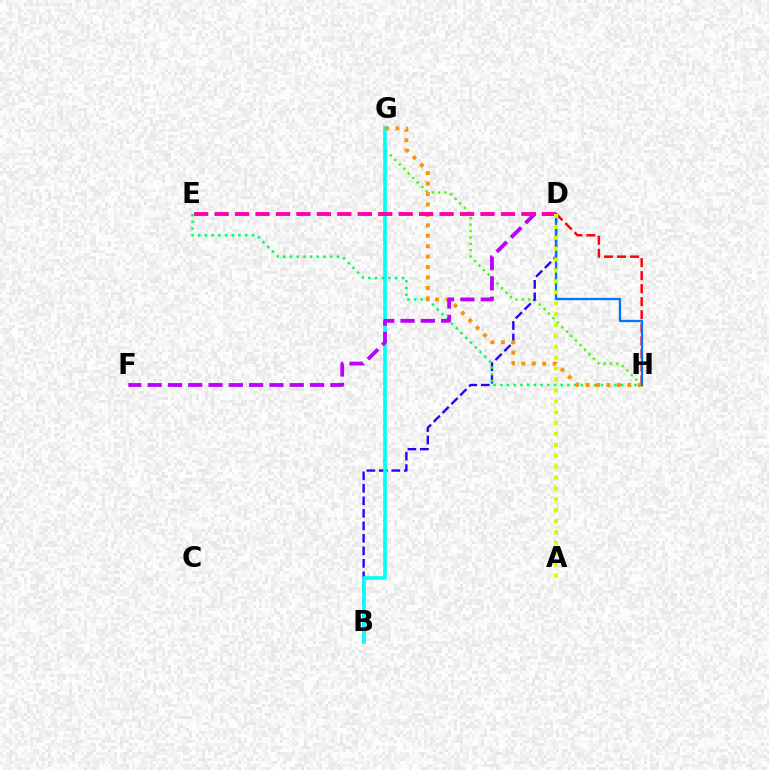{('G', 'H'): [{'color': '#3dff00', 'line_style': 'dotted', 'thickness': 1.73}, {'color': '#ff9400', 'line_style': 'dotted', 'thickness': 2.84}], ('B', 'D'): [{'color': '#2500ff', 'line_style': 'dashed', 'thickness': 1.7}], ('D', 'H'): [{'color': '#ff0000', 'line_style': 'dashed', 'thickness': 1.77}, {'color': '#0074ff', 'line_style': 'solid', 'thickness': 1.65}], ('B', 'G'): [{'color': '#00fff6', 'line_style': 'solid', 'thickness': 2.62}], ('E', 'H'): [{'color': '#00ff5c', 'line_style': 'dotted', 'thickness': 1.82}], ('D', 'F'): [{'color': '#b900ff', 'line_style': 'dashed', 'thickness': 2.76}], ('D', 'E'): [{'color': '#ff00ac', 'line_style': 'dashed', 'thickness': 2.78}], ('A', 'D'): [{'color': '#d1ff00', 'line_style': 'dotted', 'thickness': 2.96}]}